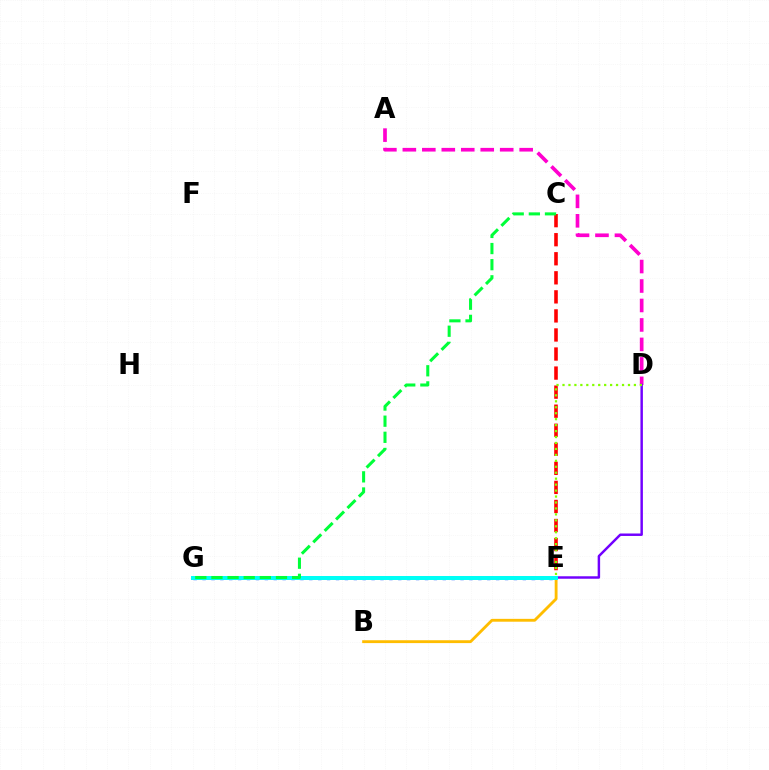{('A', 'D'): [{'color': '#ff00cf', 'line_style': 'dashed', 'thickness': 2.65}], ('B', 'E'): [{'color': '#ffbd00', 'line_style': 'solid', 'thickness': 2.05}], ('D', 'E'): [{'color': '#7200ff', 'line_style': 'solid', 'thickness': 1.77}, {'color': '#84ff00', 'line_style': 'dotted', 'thickness': 1.62}], ('E', 'G'): [{'color': '#004bff', 'line_style': 'dotted', 'thickness': 2.42}, {'color': '#00fff6', 'line_style': 'solid', 'thickness': 2.87}], ('C', 'E'): [{'color': '#ff0000', 'line_style': 'dashed', 'thickness': 2.59}], ('C', 'G'): [{'color': '#00ff39', 'line_style': 'dashed', 'thickness': 2.19}]}